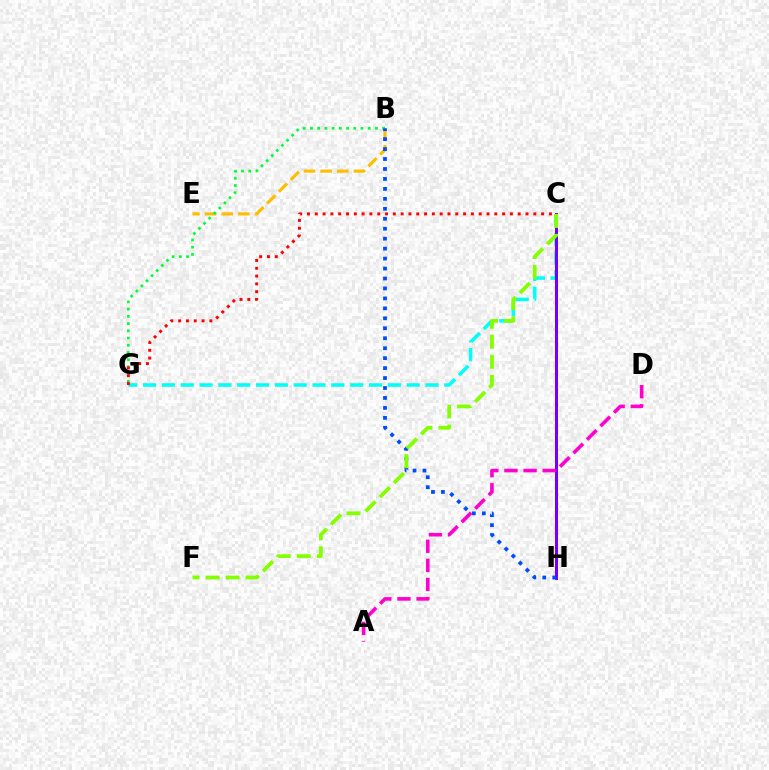{('C', 'G'): [{'color': '#00fff6', 'line_style': 'dashed', 'thickness': 2.56}, {'color': '#ff0000', 'line_style': 'dotted', 'thickness': 2.12}], ('C', 'H'): [{'color': '#7200ff', 'line_style': 'solid', 'thickness': 2.19}], ('B', 'E'): [{'color': '#ffbd00', 'line_style': 'dashed', 'thickness': 2.26}], ('A', 'D'): [{'color': '#ff00cf', 'line_style': 'dashed', 'thickness': 2.6}], ('B', 'G'): [{'color': '#00ff39', 'line_style': 'dotted', 'thickness': 1.96}], ('B', 'H'): [{'color': '#004bff', 'line_style': 'dotted', 'thickness': 2.7}], ('C', 'F'): [{'color': '#84ff00', 'line_style': 'dashed', 'thickness': 2.72}]}